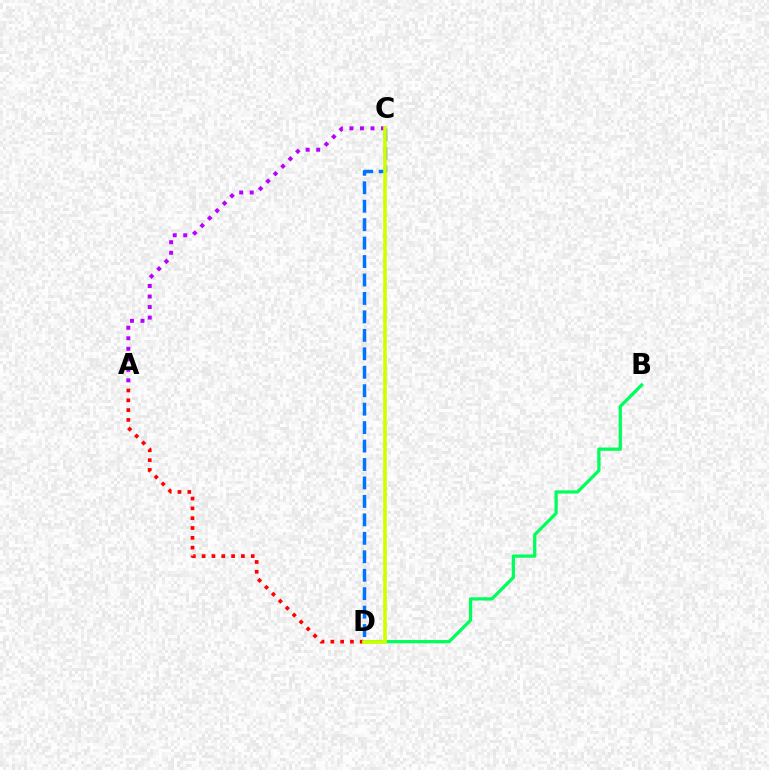{('B', 'D'): [{'color': '#00ff5c', 'line_style': 'solid', 'thickness': 2.34}], ('A', 'D'): [{'color': '#ff0000', 'line_style': 'dotted', 'thickness': 2.67}], ('C', 'D'): [{'color': '#0074ff', 'line_style': 'dashed', 'thickness': 2.51}, {'color': '#d1ff00', 'line_style': 'solid', 'thickness': 2.62}], ('A', 'C'): [{'color': '#b900ff', 'line_style': 'dotted', 'thickness': 2.86}]}